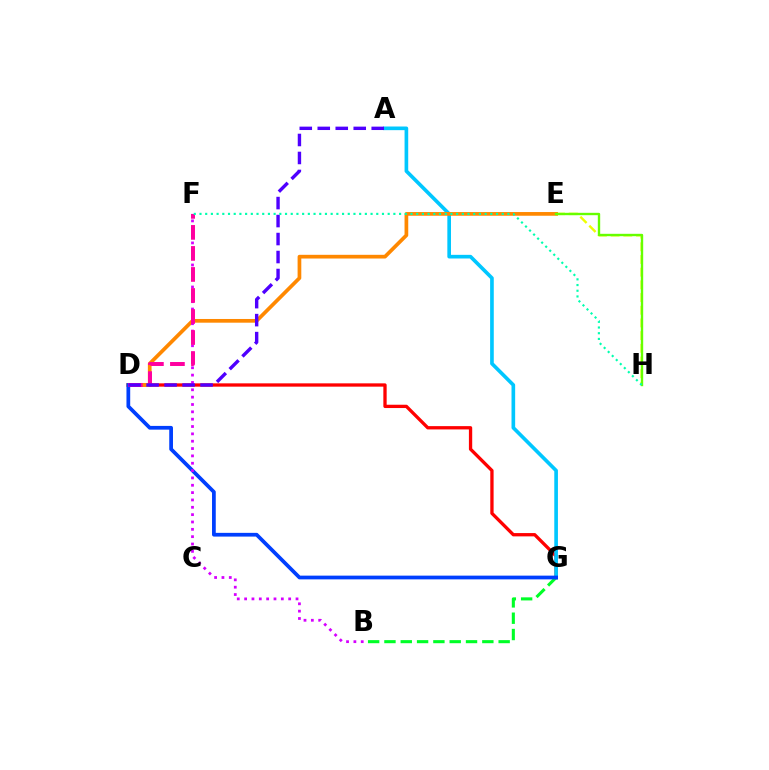{('B', 'G'): [{'color': '#00ff27', 'line_style': 'dashed', 'thickness': 2.22}], ('D', 'G'): [{'color': '#ff0000', 'line_style': 'solid', 'thickness': 2.38}, {'color': '#003fff', 'line_style': 'solid', 'thickness': 2.69}], ('A', 'G'): [{'color': '#00c7ff', 'line_style': 'solid', 'thickness': 2.63}], ('E', 'H'): [{'color': '#eeff00', 'line_style': 'dashed', 'thickness': 1.72}, {'color': '#66ff00', 'line_style': 'solid', 'thickness': 1.71}], ('D', 'E'): [{'color': '#ff8800', 'line_style': 'solid', 'thickness': 2.67}], ('B', 'F'): [{'color': '#d600ff', 'line_style': 'dotted', 'thickness': 2.0}], ('D', 'F'): [{'color': '#ff00a0', 'line_style': 'dashed', 'thickness': 2.86}], ('A', 'D'): [{'color': '#4f00ff', 'line_style': 'dashed', 'thickness': 2.44}], ('F', 'H'): [{'color': '#00ffaf', 'line_style': 'dotted', 'thickness': 1.55}]}